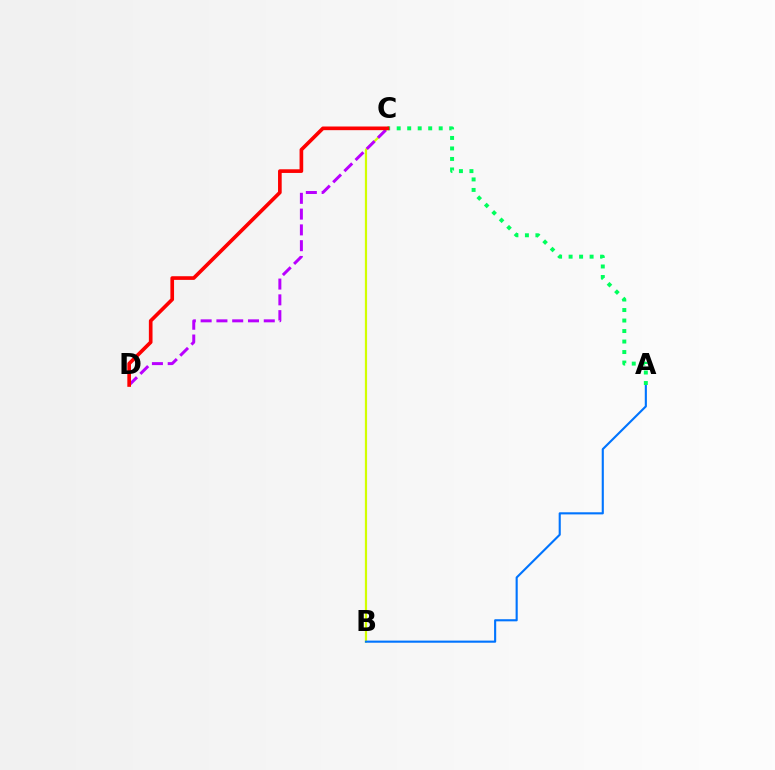{('B', 'C'): [{'color': '#d1ff00', 'line_style': 'solid', 'thickness': 1.59}], ('A', 'B'): [{'color': '#0074ff', 'line_style': 'solid', 'thickness': 1.53}], ('C', 'D'): [{'color': '#b900ff', 'line_style': 'dashed', 'thickness': 2.14}, {'color': '#ff0000', 'line_style': 'solid', 'thickness': 2.63}], ('A', 'C'): [{'color': '#00ff5c', 'line_style': 'dotted', 'thickness': 2.85}]}